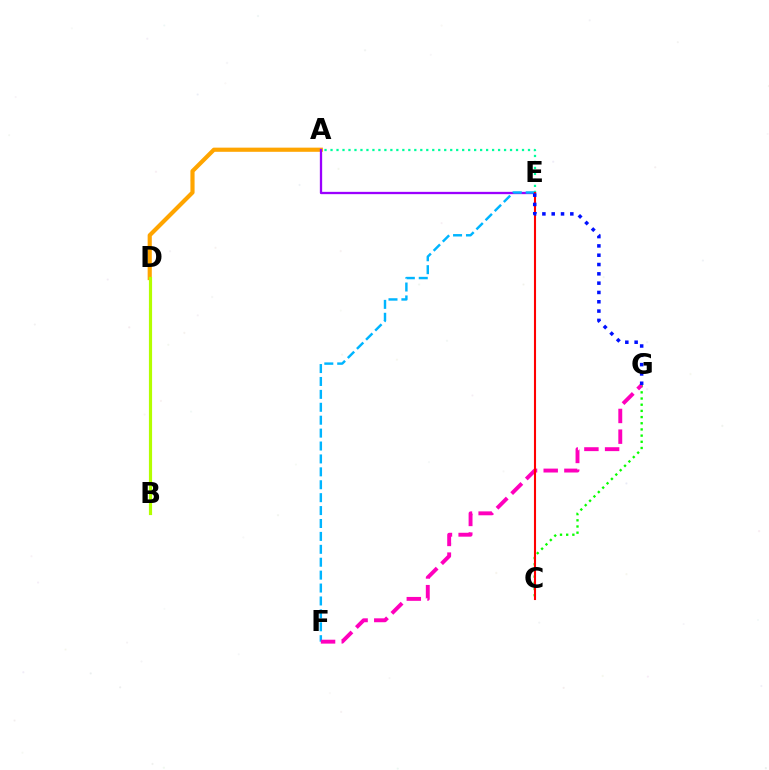{('A', 'D'): [{'color': '#ffa500', 'line_style': 'solid', 'thickness': 2.99}], ('B', 'D'): [{'color': '#b3ff00', 'line_style': 'solid', 'thickness': 2.28}], ('C', 'G'): [{'color': '#08ff00', 'line_style': 'dotted', 'thickness': 1.68}], ('A', 'E'): [{'color': '#9b00ff', 'line_style': 'solid', 'thickness': 1.66}, {'color': '#00ff9d', 'line_style': 'dotted', 'thickness': 1.63}], ('E', 'F'): [{'color': '#00b5ff', 'line_style': 'dashed', 'thickness': 1.75}], ('F', 'G'): [{'color': '#ff00bd', 'line_style': 'dashed', 'thickness': 2.81}], ('C', 'E'): [{'color': '#ff0000', 'line_style': 'solid', 'thickness': 1.51}], ('E', 'G'): [{'color': '#0010ff', 'line_style': 'dotted', 'thickness': 2.53}]}